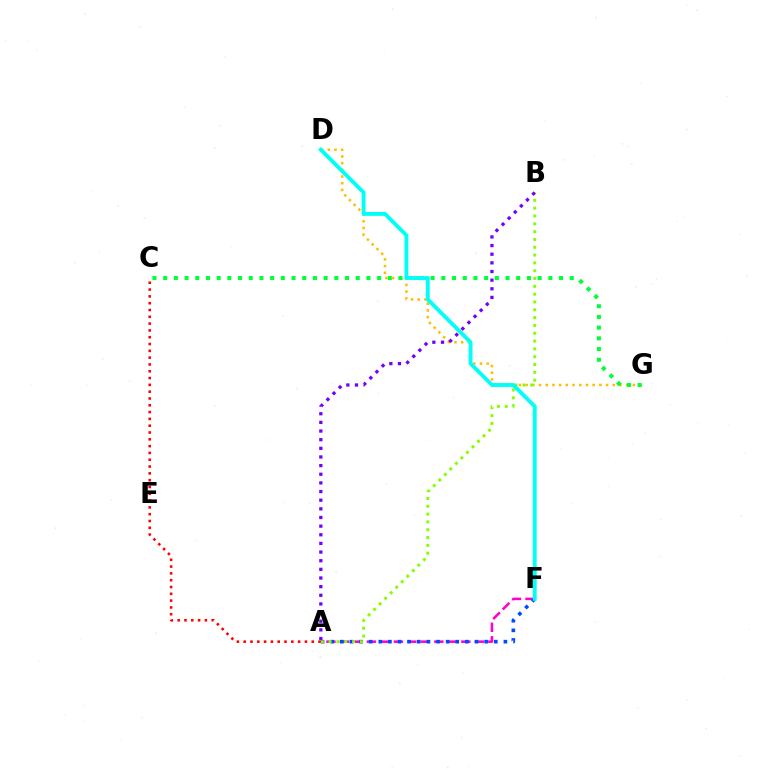{('D', 'G'): [{'color': '#ffbd00', 'line_style': 'dotted', 'thickness': 1.82}], ('A', 'F'): [{'color': '#ff00cf', 'line_style': 'dashed', 'thickness': 1.83}, {'color': '#004bff', 'line_style': 'dotted', 'thickness': 2.61}], ('A', 'B'): [{'color': '#84ff00', 'line_style': 'dotted', 'thickness': 2.12}, {'color': '#7200ff', 'line_style': 'dotted', 'thickness': 2.35}], ('C', 'G'): [{'color': '#00ff39', 'line_style': 'dotted', 'thickness': 2.91}], ('A', 'C'): [{'color': '#ff0000', 'line_style': 'dotted', 'thickness': 1.85}], ('D', 'F'): [{'color': '#00fff6', 'line_style': 'solid', 'thickness': 2.8}]}